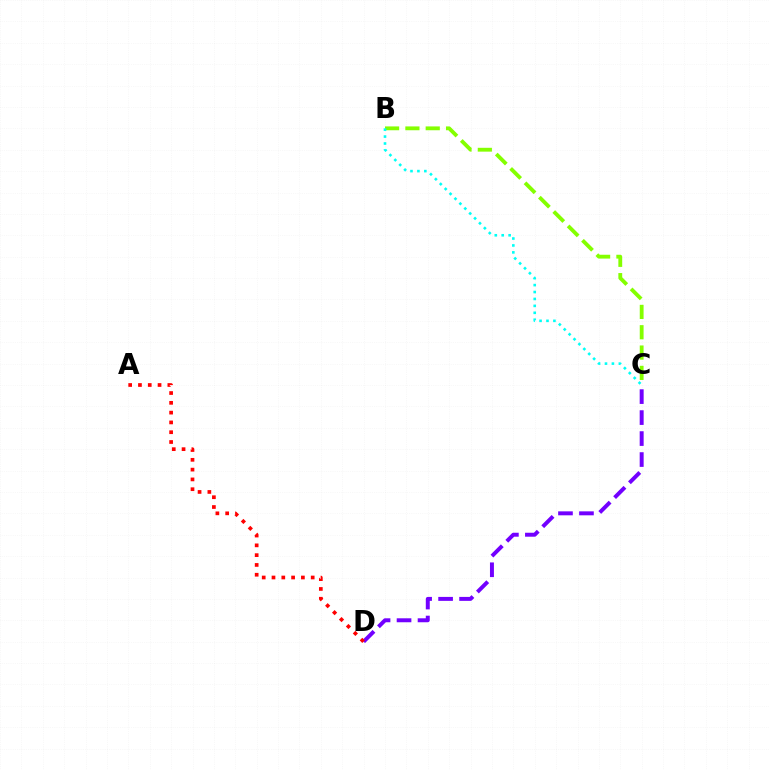{('C', 'D'): [{'color': '#7200ff', 'line_style': 'dashed', 'thickness': 2.85}], ('A', 'D'): [{'color': '#ff0000', 'line_style': 'dotted', 'thickness': 2.66}], ('B', 'C'): [{'color': '#84ff00', 'line_style': 'dashed', 'thickness': 2.76}, {'color': '#00fff6', 'line_style': 'dotted', 'thickness': 1.88}]}